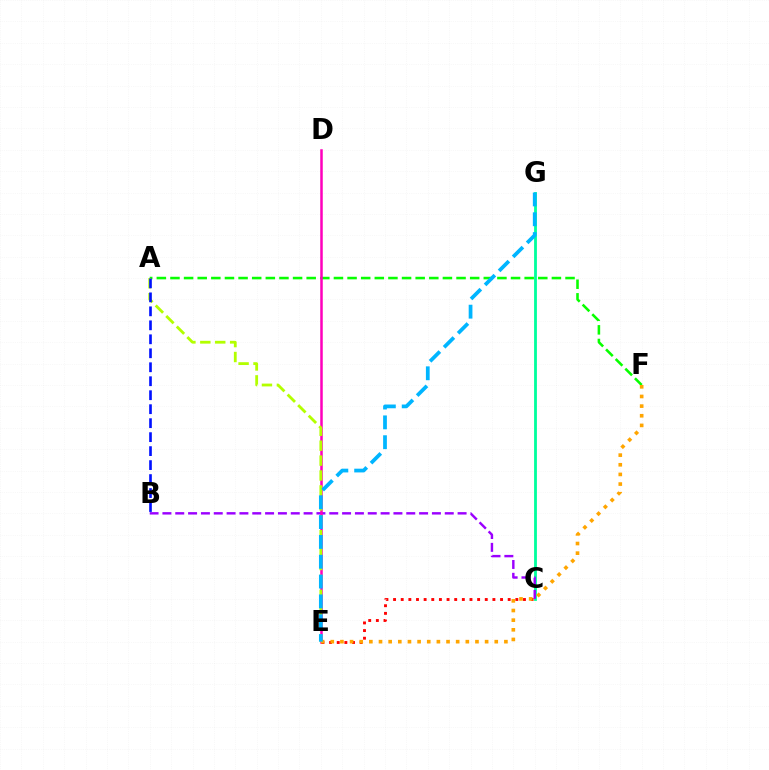{('C', 'G'): [{'color': '#00ff9d', 'line_style': 'solid', 'thickness': 2.03}], ('B', 'C'): [{'color': '#9b00ff', 'line_style': 'dashed', 'thickness': 1.74}], ('A', 'F'): [{'color': '#08ff00', 'line_style': 'dashed', 'thickness': 1.85}], ('D', 'E'): [{'color': '#ff00bd', 'line_style': 'solid', 'thickness': 1.81}], ('C', 'E'): [{'color': '#ff0000', 'line_style': 'dotted', 'thickness': 2.08}], ('A', 'E'): [{'color': '#b3ff00', 'line_style': 'dashed', 'thickness': 2.03}], ('E', 'F'): [{'color': '#ffa500', 'line_style': 'dotted', 'thickness': 2.62}], ('E', 'G'): [{'color': '#00b5ff', 'line_style': 'dashed', 'thickness': 2.69}], ('A', 'B'): [{'color': '#0010ff', 'line_style': 'dashed', 'thickness': 1.9}]}